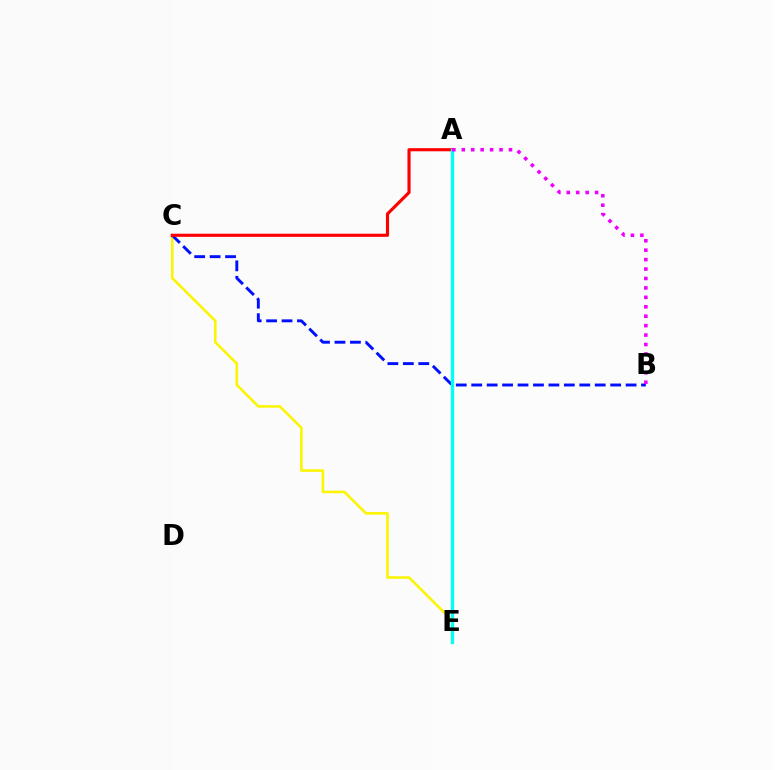{('A', 'E'): [{'color': '#08ff00', 'line_style': 'dashed', 'thickness': 1.89}, {'color': '#00fff6', 'line_style': 'solid', 'thickness': 2.41}], ('C', 'E'): [{'color': '#fcf500', 'line_style': 'solid', 'thickness': 1.85}], ('B', 'C'): [{'color': '#0010ff', 'line_style': 'dashed', 'thickness': 2.1}], ('A', 'C'): [{'color': '#ff0000', 'line_style': 'solid', 'thickness': 2.26}], ('A', 'B'): [{'color': '#ee00ff', 'line_style': 'dotted', 'thickness': 2.56}]}